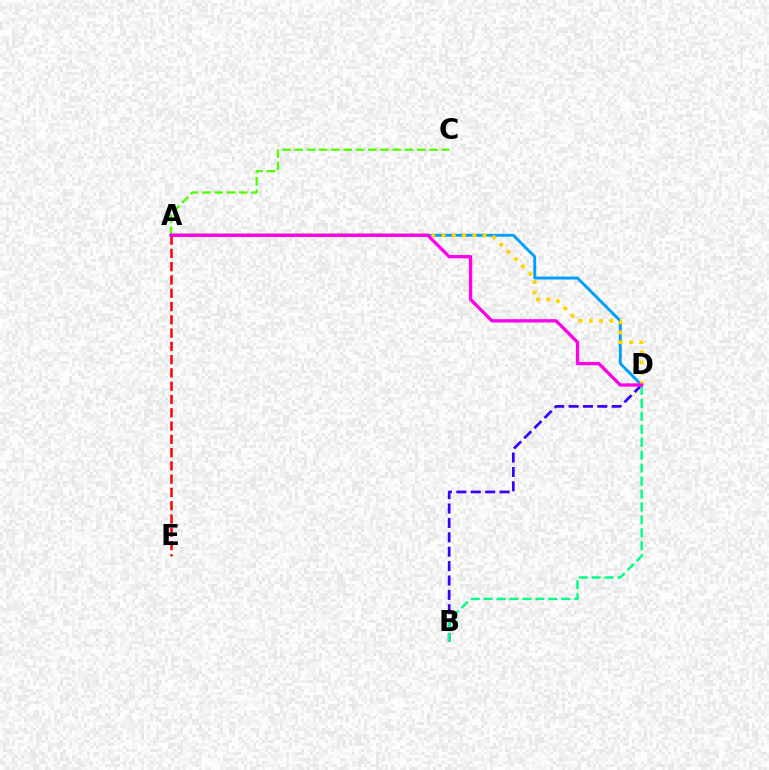{('B', 'D'): [{'color': '#3700ff', 'line_style': 'dashed', 'thickness': 1.95}, {'color': '#00ff86', 'line_style': 'dashed', 'thickness': 1.76}], ('A', 'D'): [{'color': '#009eff', 'line_style': 'solid', 'thickness': 2.08}, {'color': '#ffd500', 'line_style': 'dotted', 'thickness': 2.79}, {'color': '#ff00ed', 'line_style': 'solid', 'thickness': 2.38}], ('A', 'E'): [{'color': '#ff0000', 'line_style': 'dashed', 'thickness': 1.8}], ('A', 'C'): [{'color': '#4fff00', 'line_style': 'dashed', 'thickness': 1.67}]}